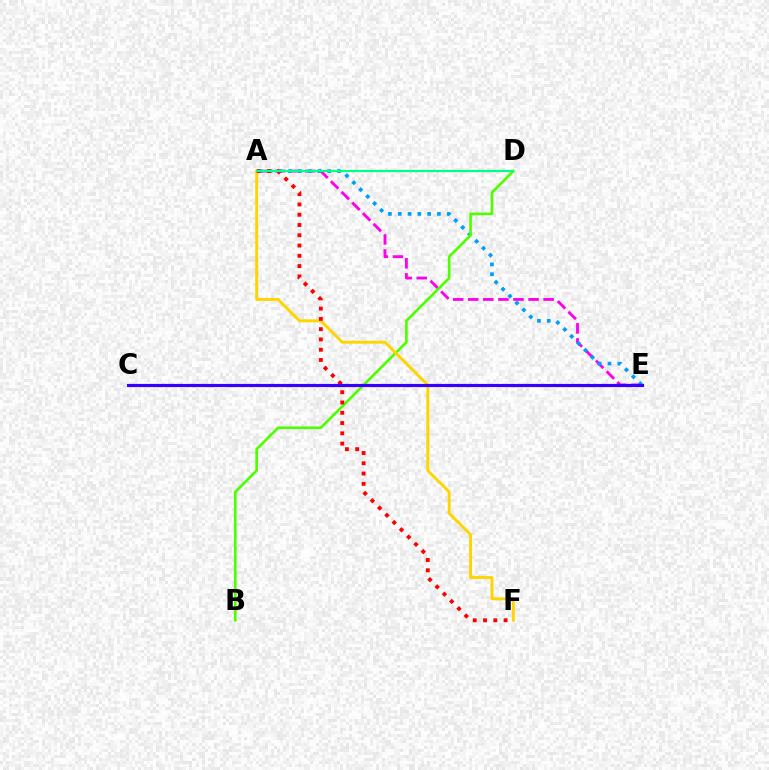{('A', 'E'): [{'color': '#ff00ed', 'line_style': 'dashed', 'thickness': 2.05}, {'color': '#009eff', 'line_style': 'dotted', 'thickness': 2.66}], ('B', 'D'): [{'color': '#4fff00', 'line_style': 'solid', 'thickness': 1.92}], ('A', 'F'): [{'color': '#ffd500', 'line_style': 'solid', 'thickness': 2.1}, {'color': '#ff0000', 'line_style': 'dotted', 'thickness': 2.79}], ('C', 'E'): [{'color': '#3700ff', 'line_style': 'solid', 'thickness': 2.28}], ('A', 'D'): [{'color': '#00ff86', 'line_style': 'solid', 'thickness': 1.57}]}